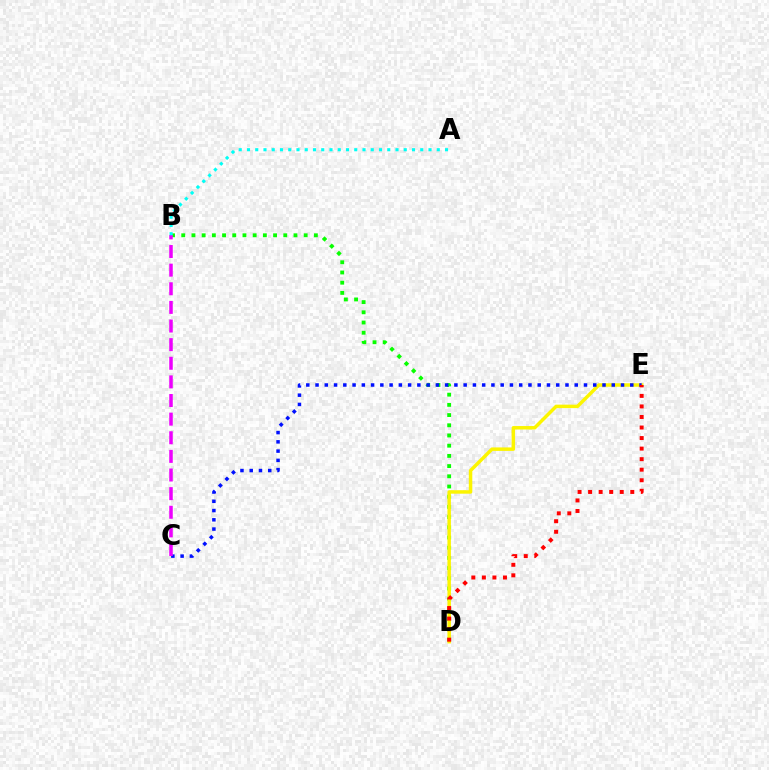{('B', 'D'): [{'color': '#08ff00', 'line_style': 'dotted', 'thickness': 2.77}], ('D', 'E'): [{'color': '#fcf500', 'line_style': 'solid', 'thickness': 2.51}, {'color': '#ff0000', 'line_style': 'dotted', 'thickness': 2.86}], ('C', 'E'): [{'color': '#0010ff', 'line_style': 'dotted', 'thickness': 2.52}], ('B', 'C'): [{'color': '#ee00ff', 'line_style': 'dashed', 'thickness': 2.53}], ('A', 'B'): [{'color': '#00fff6', 'line_style': 'dotted', 'thickness': 2.24}]}